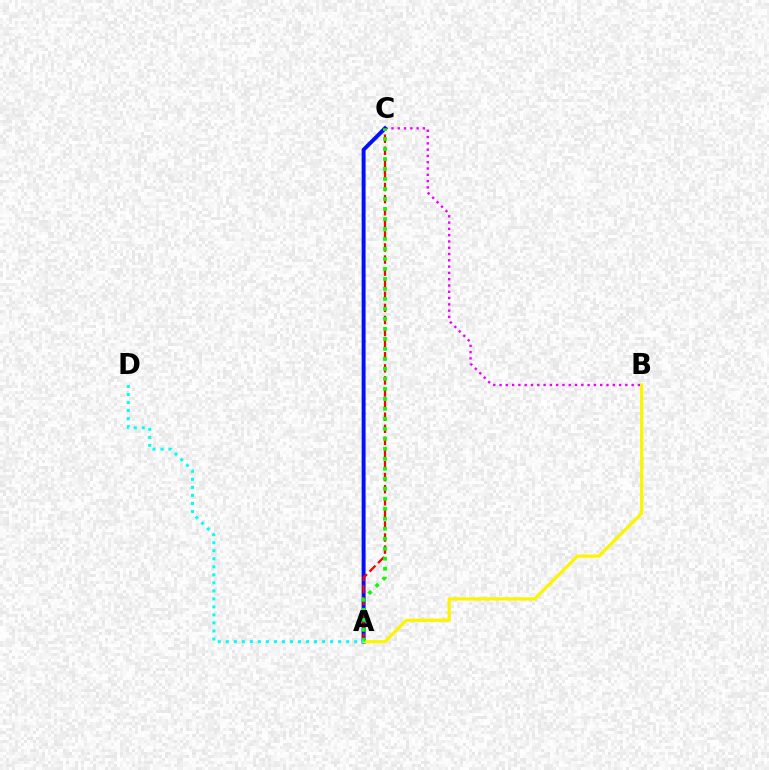{('B', 'C'): [{'color': '#ee00ff', 'line_style': 'dotted', 'thickness': 1.71}], ('A', 'C'): [{'color': '#0010ff', 'line_style': 'solid', 'thickness': 2.85}, {'color': '#ff0000', 'line_style': 'dashed', 'thickness': 1.64}, {'color': '#08ff00', 'line_style': 'dotted', 'thickness': 2.71}], ('A', 'B'): [{'color': '#fcf500', 'line_style': 'solid', 'thickness': 2.35}], ('A', 'D'): [{'color': '#00fff6', 'line_style': 'dotted', 'thickness': 2.18}]}